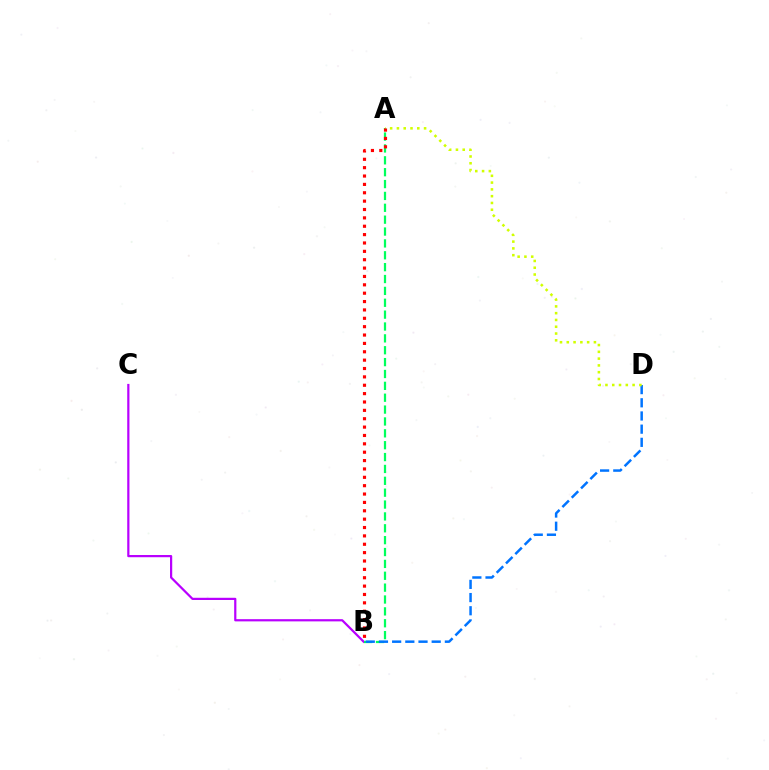{('B', 'C'): [{'color': '#b900ff', 'line_style': 'solid', 'thickness': 1.59}], ('A', 'B'): [{'color': '#00ff5c', 'line_style': 'dashed', 'thickness': 1.61}, {'color': '#ff0000', 'line_style': 'dotted', 'thickness': 2.27}], ('B', 'D'): [{'color': '#0074ff', 'line_style': 'dashed', 'thickness': 1.79}], ('A', 'D'): [{'color': '#d1ff00', 'line_style': 'dotted', 'thickness': 1.84}]}